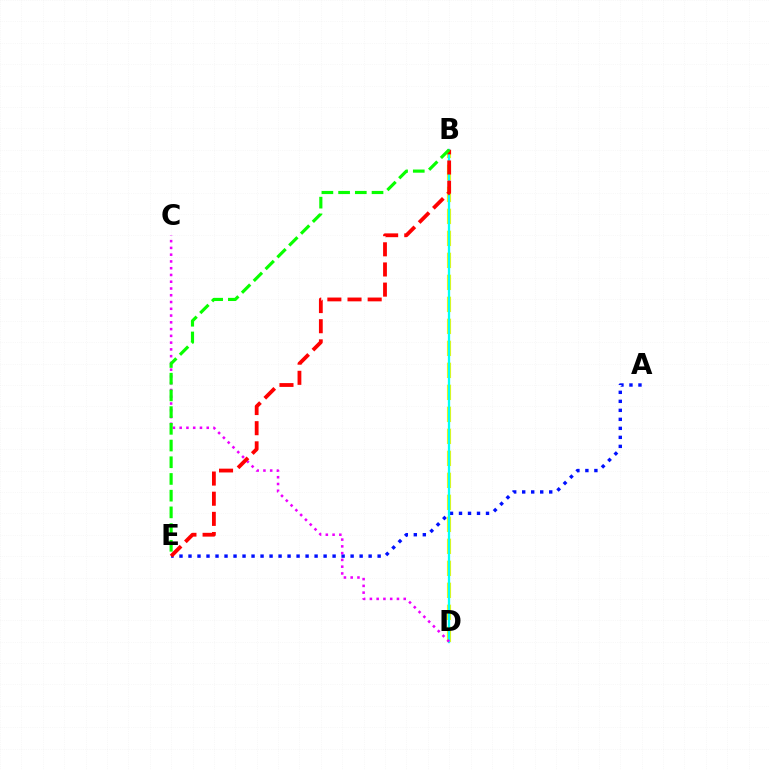{('B', 'D'): [{'color': '#fcf500', 'line_style': 'dashed', 'thickness': 2.99}, {'color': '#00fff6', 'line_style': 'solid', 'thickness': 1.66}], ('A', 'E'): [{'color': '#0010ff', 'line_style': 'dotted', 'thickness': 2.45}], ('C', 'D'): [{'color': '#ee00ff', 'line_style': 'dotted', 'thickness': 1.84}], ('B', 'E'): [{'color': '#ff0000', 'line_style': 'dashed', 'thickness': 2.74}, {'color': '#08ff00', 'line_style': 'dashed', 'thickness': 2.27}]}